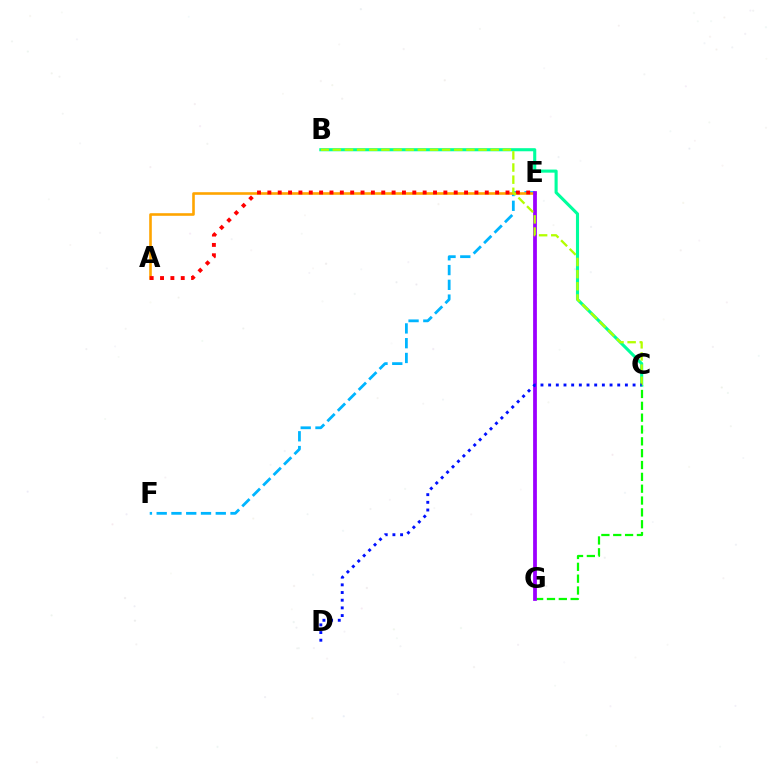{('E', 'F'): [{'color': '#00b5ff', 'line_style': 'dashed', 'thickness': 2.01}], ('C', 'G'): [{'color': '#08ff00', 'line_style': 'dashed', 'thickness': 1.61}], ('A', 'E'): [{'color': '#ffa500', 'line_style': 'solid', 'thickness': 1.88}, {'color': '#ff0000', 'line_style': 'dotted', 'thickness': 2.81}], ('E', 'G'): [{'color': '#ff00bd', 'line_style': 'dotted', 'thickness': 1.55}, {'color': '#9b00ff', 'line_style': 'solid', 'thickness': 2.71}], ('B', 'C'): [{'color': '#00ff9d', 'line_style': 'solid', 'thickness': 2.23}, {'color': '#b3ff00', 'line_style': 'dashed', 'thickness': 1.65}], ('C', 'D'): [{'color': '#0010ff', 'line_style': 'dotted', 'thickness': 2.09}]}